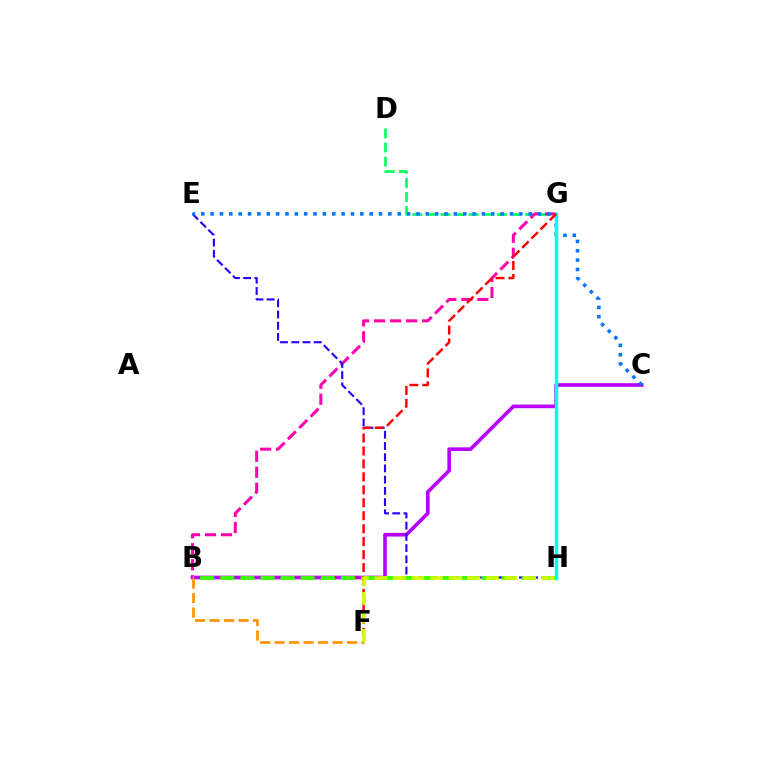{('D', 'G'): [{'color': '#00ff5c', 'line_style': 'dashed', 'thickness': 1.92}], ('B', 'C'): [{'color': '#b900ff', 'line_style': 'solid', 'thickness': 2.63}], ('B', 'G'): [{'color': '#ff00ac', 'line_style': 'dashed', 'thickness': 2.18}], ('B', 'F'): [{'color': '#ff9400', 'line_style': 'dashed', 'thickness': 1.97}], ('E', 'H'): [{'color': '#2500ff', 'line_style': 'dashed', 'thickness': 1.53}], ('C', 'E'): [{'color': '#0074ff', 'line_style': 'dotted', 'thickness': 2.54}], ('B', 'H'): [{'color': '#3dff00', 'line_style': 'dashed', 'thickness': 2.73}], ('G', 'H'): [{'color': '#00fff6', 'line_style': 'solid', 'thickness': 2.51}], ('F', 'G'): [{'color': '#ff0000', 'line_style': 'dashed', 'thickness': 1.76}], ('F', 'H'): [{'color': '#d1ff00', 'line_style': 'dashed', 'thickness': 2.52}]}